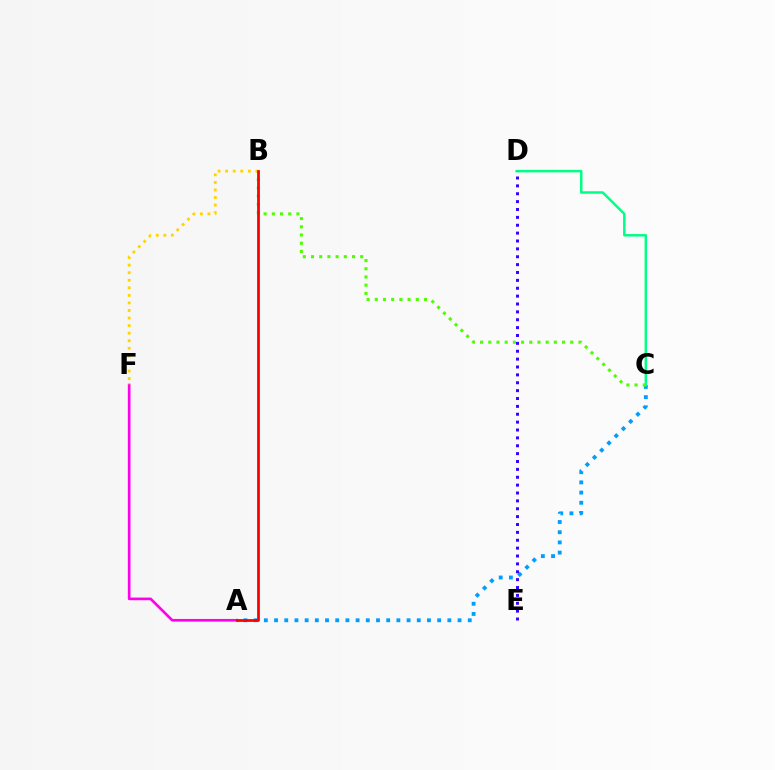{('A', 'F'): [{'color': '#ff00ed', 'line_style': 'solid', 'thickness': 1.92}], ('A', 'C'): [{'color': '#009eff', 'line_style': 'dotted', 'thickness': 2.77}], ('C', 'D'): [{'color': '#00ff86', 'line_style': 'solid', 'thickness': 1.8}], ('B', 'F'): [{'color': '#ffd500', 'line_style': 'dotted', 'thickness': 2.05}], ('D', 'E'): [{'color': '#3700ff', 'line_style': 'dotted', 'thickness': 2.14}], ('B', 'C'): [{'color': '#4fff00', 'line_style': 'dotted', 'thickness': 2.23}], ('A', 'B'): [{'color': '#ff0000', 'line_style': 'solid', 'thickness': 1.98}]}